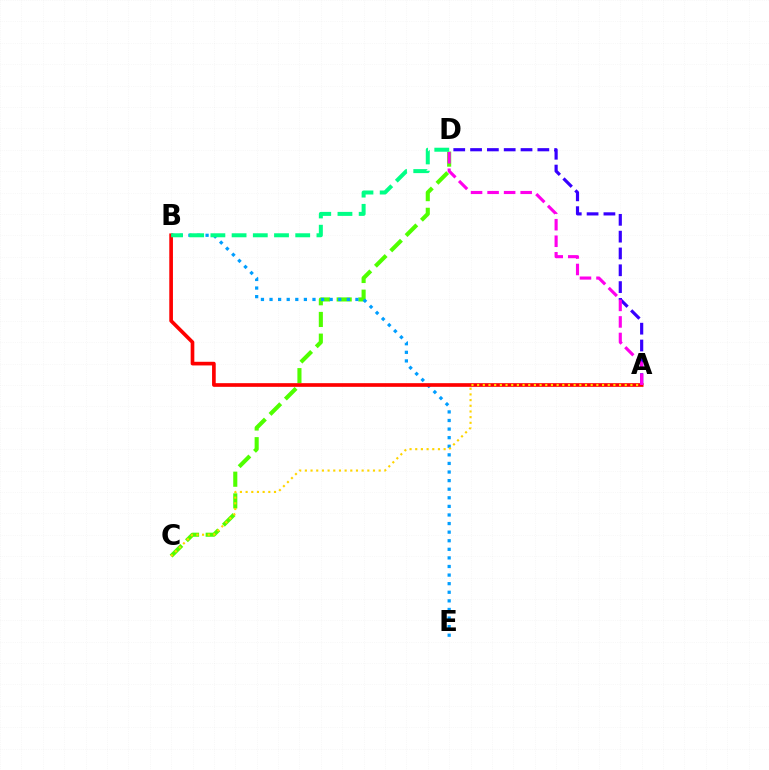{('C', 'D'): [{'color': '#4fff00', 'line_style': 'dashed', 'thickness': 2.95}], ('A', 'D'): [{'color': '#3700ff', 'line_style': 'dashed', 'thickness': 2.28}, {'color': '#ff00ed', 'line_style': 'dashed', 'thickness': 2.25}], ('B', 'E'): [{'color': '#009eff', 'line_style': 'dotted', 'thickness': 2.33}], ('A', 'B'): [{'color': '#ff0000', 'line_style': 'solid', 'thickness': 2.64}], ('B', 'D'): [{'color': '#00ff86', 'line_style': 'dashed', 'thickness': 2.88}], ('A', 'C'): [{'color': '#ffd500', 'line_style': 'dotted', 'thickness': 1.54}]}